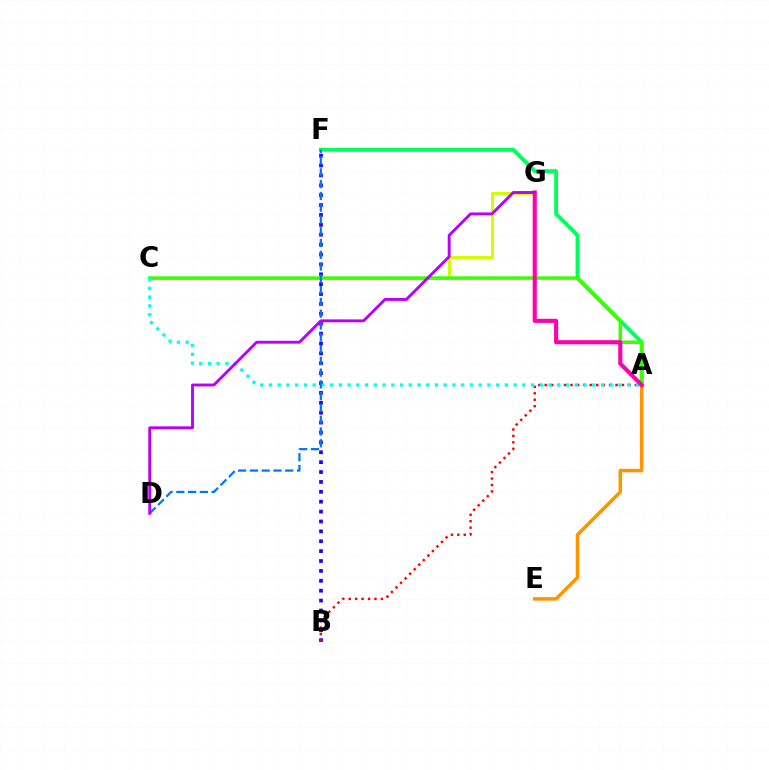{('A', 'F'): [{'color': '#00ff5c', 'line_style': 'solid', 'thickness': 2.8}], ('C', 'G'): [{'color': '#d1ff00', 'line_style': 'solid', 'thickness': 2.2}], ('B', 'F'): [{'color': '#2500ff', 'line_style': 'dotted', 'thickness': 2.69}], ('A', 'C'): [{'color': '#3dff00', 'line_style': 'solid', 'thickness': 2.56}, {'color': '#00fff6', 'line_style': 'dotted', 'thickness': 2.37}], ('A', 'E'): [{'color': '#ff9400', 'line_style': 'solid', 'thickness': 2.52}], ('A', 'B'): [{'color': '#ff0000', 'line_style': 'dotted', 'thickness': 1.75}], ('A', 'G'): [{'color': '#ff00ac', 'line_style': 'solid', 'thickness': 2.96}], ('D', 'F'): [{'color': '#0074ff', 'line_style': 'dashed', 'thickness': 1.6}], ('D', 'G'): [{'color': '#b900ff', 'line_style': 'solid', 'thickness': 2.08}]}